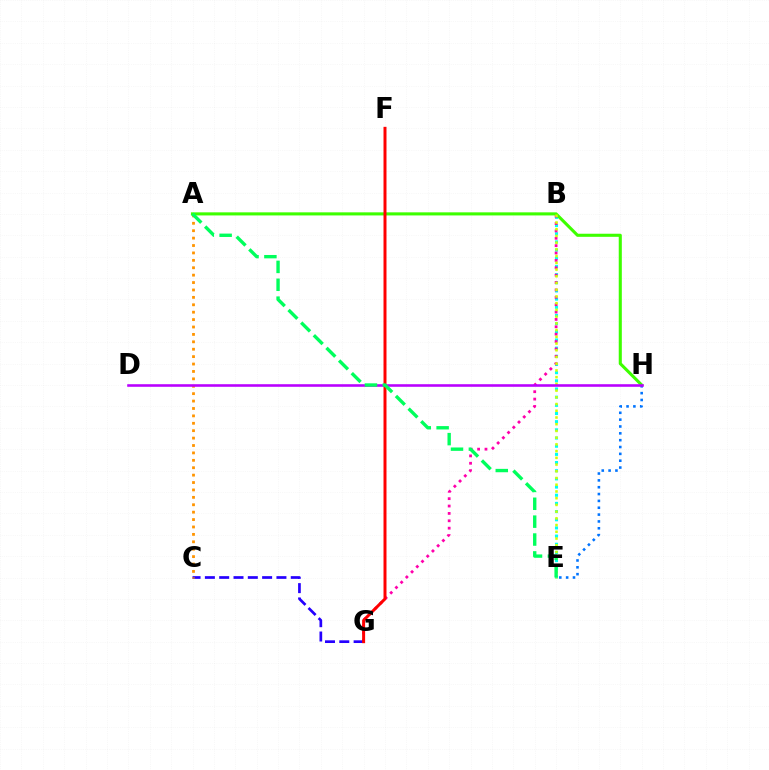{('B', 'E'): [{'color': '#00fff6', 'line_style': 'dotted', 'thickness': 2.22}, {'color': '#d1ff00', 'line_style': 'dotted', 'thickness': 1.83}], ('B', 'G'): [{'color': '#ff00ac', 'line_style': 'dotted', 'thickness': 2.0}], ('A', 'H'): [{'color': '#3dff00', 'line_style': 'solid', 'thickness': 2.22}], ('C', 'G'): [{'color': '#2500ff', 'line_style': 'dashed', 'thickness': 1.94}], ('F', 'G'): [{'color': '#ff0000', 'line_style': 'solid', 'thickness': 2.15}], ('A', 'C'): [{'color': '#ff9400', 'line_style': 'dotted', 'thickness': 2.01}], ('E', 'H'): [{'color': '#0074ff', 'line_style': 'dotted', 'thickness': 1.86}], ('D', 'H'): [{'color': '#b900ff', 'line_style': 'solid', 'thickness': 1.86}], ('A', 'E'): [{'color': '#00ff5c', 'line_style': 'dashed', 'thickness': 2.43}]}